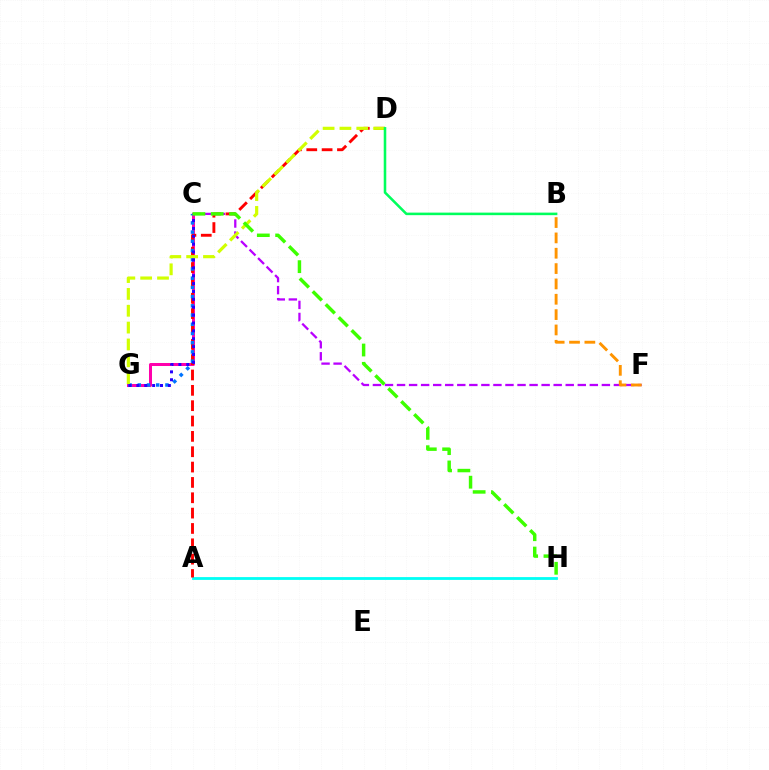{('C', 'F'): [{'color': '#b900ff', 'line_style': 'dashed', 'thickness': 1.64}], ('A', 'H'): [{'color': '#00fff6', 'line_style': 'solid', 'thickness': 2.01}], ('C', 'G'): [{'color': '#ff00ac', 'line_style': 'solid', 'thickness': 2.16}, {'color': '#0074ff', 'line_style': 'dotted', 'thickness': 2.5}, {'color': '#2500ff', 'line_style': 'dotted', 'thickness': 2.14}], ('A', 'D'): [{'color': '#ff0000', 'line_style': 'dashed', 'thickness': 2.08}], ('D', 'G'): [{'color': '#d1ff00', 'line_style': 'dashed', 'thickness': 2.29}], ('C', 'H'): [{'color': '#3dff00', 'line_style': 'dashed', 'thickness': 2.49}], ('B', 'F'): [{'color': '#ff9400', 'line_style': 'dashed', 'thickness': 2.08}], ('B', 'D'): [{'color': '#00ff5c', 'line_style': 'solid', 'thickness': 1.84}]}